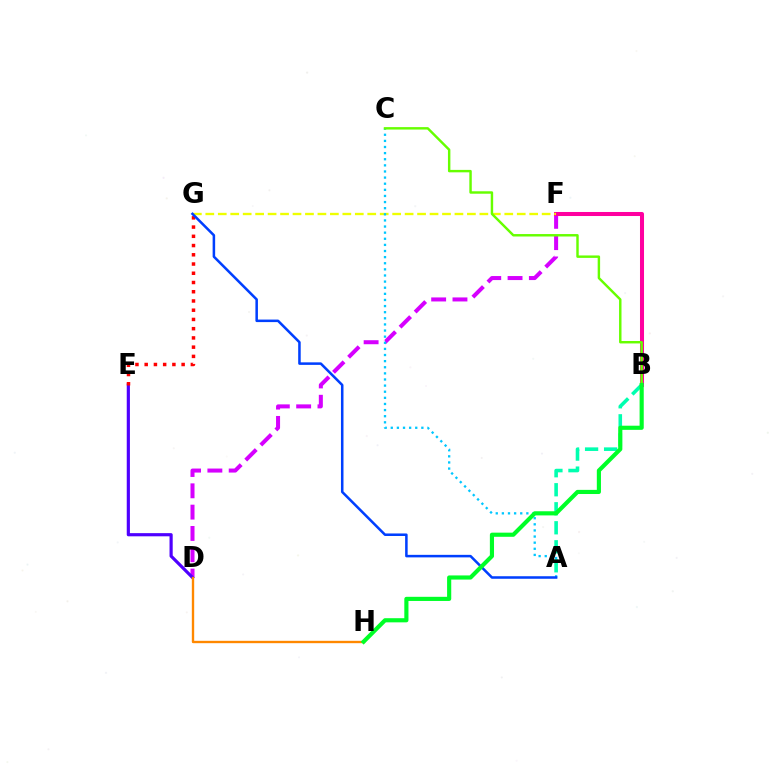{('D', 'F'): [{'color': '#d600ff', 'line_style': 'dashed', 'thickness': 2.9}], ('B', 'F'): [{'color': '#ff00a0', 'line_style': 'solid', 'thickness': 2.9}], ('D', 'E'): [{'color': '#4f00ff', 'line_style': 'solid', 'thickness': 2.29}], ('E', 'G'): [{'color': '#ff0000', 'line_style': 'dotted', 'thickness': 2.51}], ('F', 'G'): [{'color': '#eeff00', 'line_style': 'dashed', 'thickness': 1.69}], ('A', 'C'): [{'color': '#00c7ff', 'line_style': 'dotted', 'thickness': 1.66}], ('A', 'B'): [{'color': '#00ffaf', 'line_style': 'dashed', 'thickness': 2.58}], ('D', 'H'): [{'color': '#ff8800', 'line_style': 'solid', 'thickness': 1.7}], ('B', 'C'): [{'color': '#66ff00', 'line_style': 'solid', 'thickness': 1.75}], ('A', 'G'): [{'color': '#003fff', 'line_style': 'solid', 'thickness': 1.82}], ('B', 'H'): [{'color': '#00ff27', 'line_style': 'solid', 'thickness': 2.98}]}